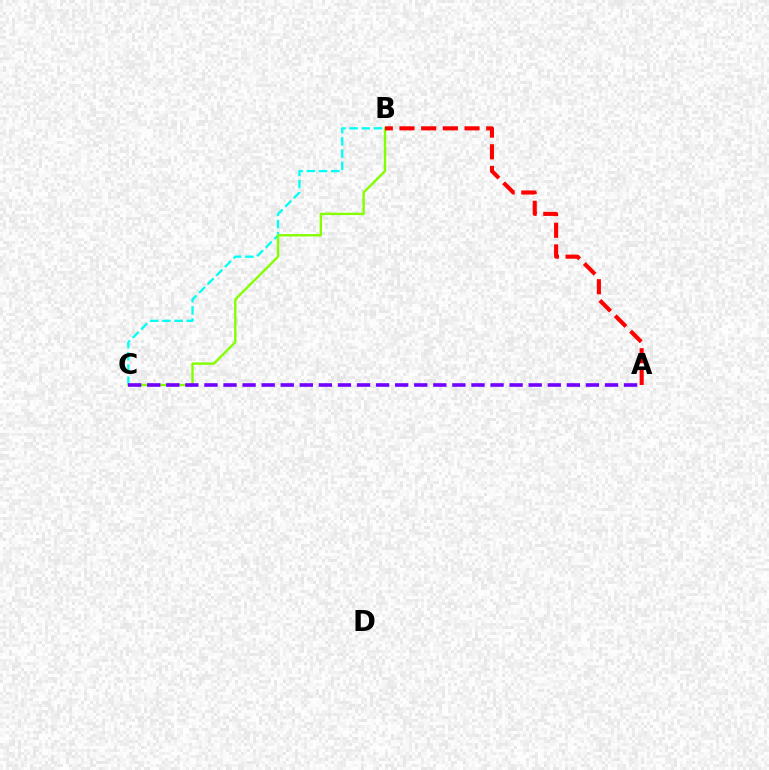{('B', 'C'): [{'color': '#00fff6', 'line_style': 'dashed', 'thickness': 1.66}, {'color': '#84ff00', 'line_style': 'solid', 'thickness': 1.71}], ('A', 'B'): [{'color': '#ff0000', 'line_style': 'dashed', 'thickness': 2.95}], ('A', 'C'): [{'color': '#7200ff', 'line_style': 'dashed', 'thickness': 2.59}]}